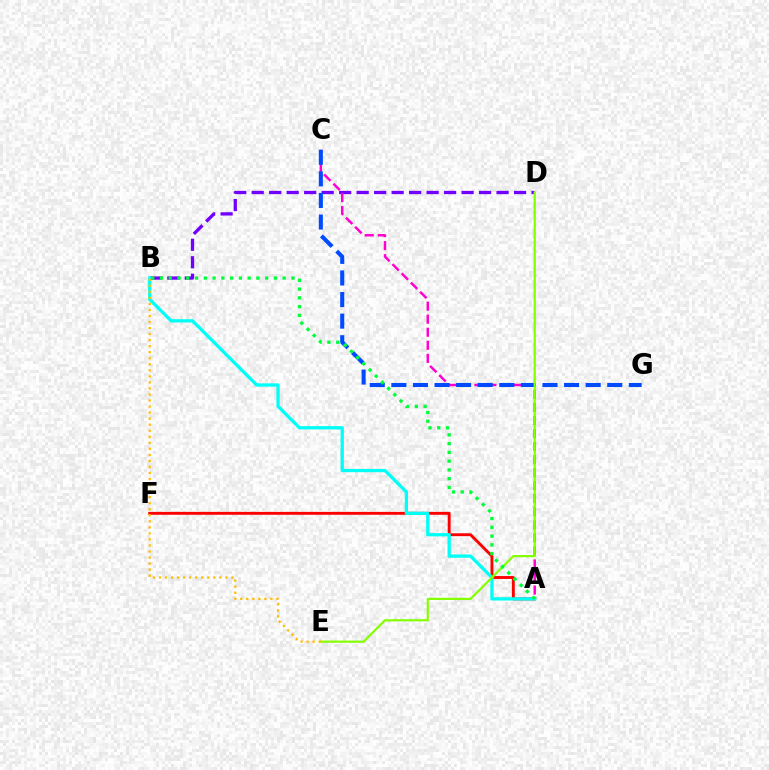{('B', 'D'): [{'color': '#7200ff', 'line_style': 'dashed', 'thickness': 2.38}], ('A', 'C'): [{'color': '#ff00cf', 'line_style': 'dashed', 'thickness': 1.77}], ('A', 'F'): [{'color': '#ff0000', 'line_style': 'solid', 'thickness': 2.08}], ('C', 'G'): [{'color': '#004bff', 'line_style': 'dashed', 'thickness': 2.93}], ('A', 'B'): [{'color': '#00fff6', 'line_style': 'solid', 'thickness': 2.36}, {'color': '#00ff39', 'line_style': 'dotted', 'thickness': 2.38}], ('D', 'E'): [{'color': '#84ff00', 'line_style': 'solid', 'thickness': 1.58}], ('B', 'E'): [{'color': '#ffbd00', 'line_style': 'dotted', 'thickness': 1.64}]}